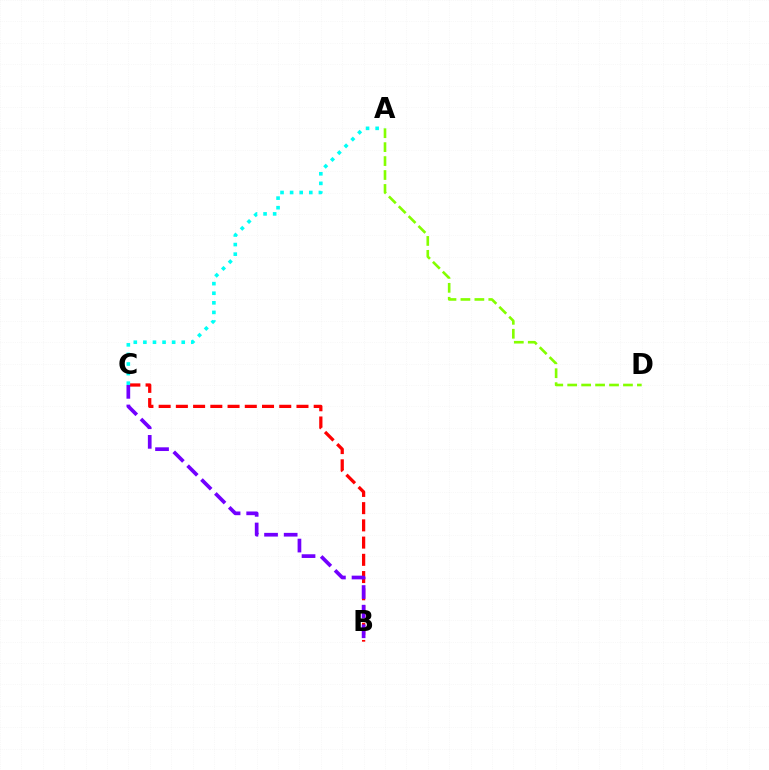{('A', 'D'): [{'color': '#84ff00', 'line_style': 'dashed', 'thickness': 1.89}], ('B', 'C'): [{'color': '#ff0000', 'line_style': 'dashed', 'thickness': 2.34}, {'color': '#7200ff', 'line_style': 'dashed', 'thickness': 2.67}], ('A', 'C'): [{'color': '#00fff6', 'line_style': 'dotted', 'thickness': 2.6}]}